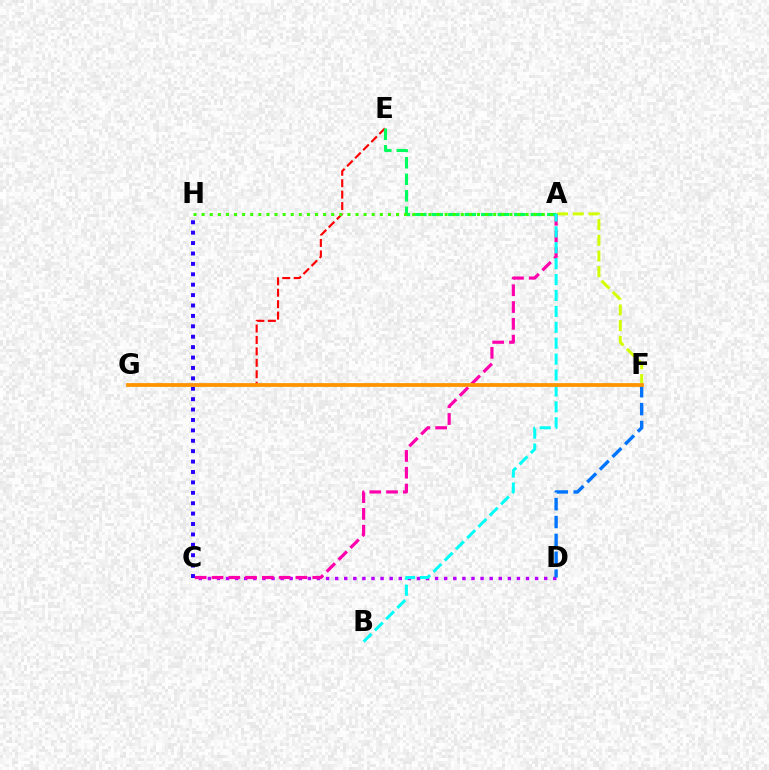{('A', 'F'): [{'color': '#d1ff00', 'line_style': 'dashed', 'thickness': 2.13}], ('C', 'D'): [{'color': '#b900ff', 'line_style': 'dotted', 'thickness': 2.47}], ('C', 'H'): [{'color': '#2500ff', 'line_style': 'dotted', 'thickness': 2.83}], ('E', 'G'): [{'color': '#ff0000', 'line_style': 'dashed', 'thickness': 1.55}], ('A', 'C'): [{'color': '#ff00ac', 'line_style': 'dashed', 'thickness': 2.28}], ('A', 'E'): [{'color': '#00ff5c', 'line_style': 'dashed', 'thickness': 2.24}], ('A', 'B'): [{'color': '#00fff6', 'line_style': 'dashed', 'thickness': 2.16}], ('A', 'H'): [{'color': '#3dff00', 'line_style': 'dotted', 'thickness': 2.2}], ('D', 'F'): [{'color': '#0074ff', 'line_style': 'dashed', 'thickness': 2.43}], ('F', 'G'): [{'color': '#ff9400', 'line_style': 'solid', 'thickness': 2.71}]}